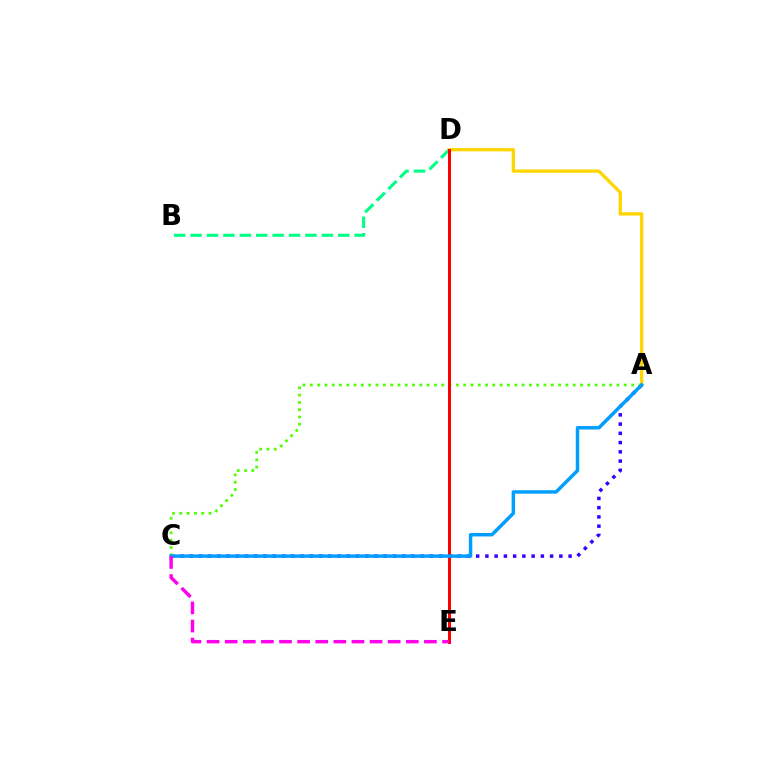{('A', 'C'): [{'color': '#3700ff', 'line_style': 'dotted', 'thickness': 2.51}, {'color': '#4fff00', 'line_style': 'dotted', 'thickness': 1.98}, {'color': '#009eff', 'line_style': 'solid', 'thickness': 2.48}], ('B', 'D'): [{'color': '#00ff86', 'line_style': 'dashed', 'thickness': 2.23}], ('A', 'D'): [{'color': '#ffd500', 'line_style': 'solid', 'thickness': 2.36}], ('D', 'E'): [{'color': '#ff0000', 'line_style': 'solid', 'thickness': 2.17}], ('C', 'E'): [{'color': '#ff00ed', 'line_style': 'dashed', 'thickness': 2.46}]}